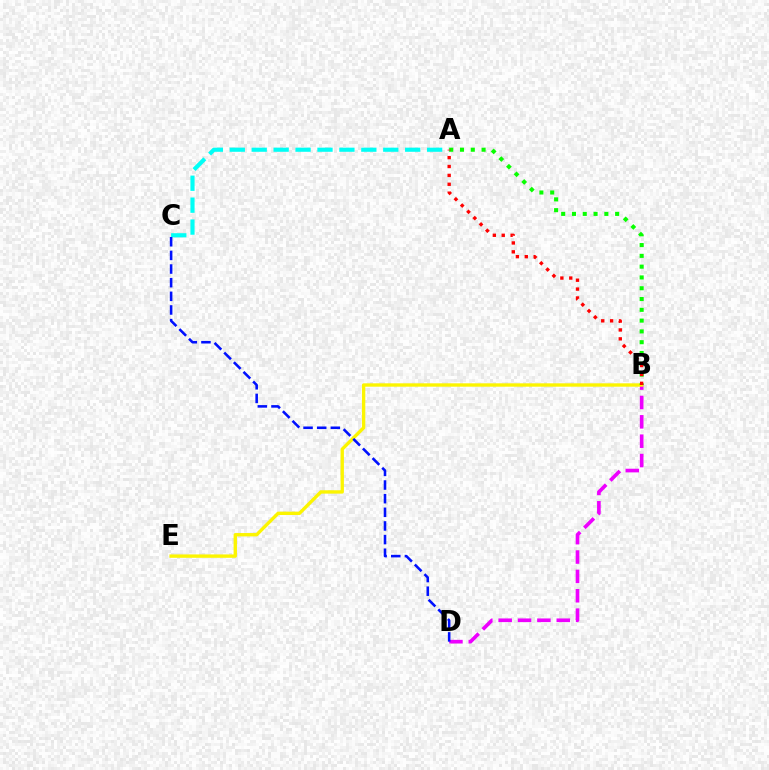{('A', 'C'): [{'color': '#00fff6', 'line_style': 'dashed', 'thickness': 2.98}], ('B', 'D'): [{'color': '#ee00ff', 'line_style': 'dashed', 'thickness': 2.63}], ('B', 'E'): [{'color': '#fcf500', 'line_style': 'solid', 'thickness': 2.42}], ('A', 'B'): [{'color': '#08ff00', 'line_style': 'dotted', 'thickness': 2.93}, {'color': '#ff0000', 'line_style': 'dotted', 'thickness': 2.42}], ('C', 'D'): [{'color': '#0010ff', 'line_style': 'dashed', 'thickness': 1.85}]}